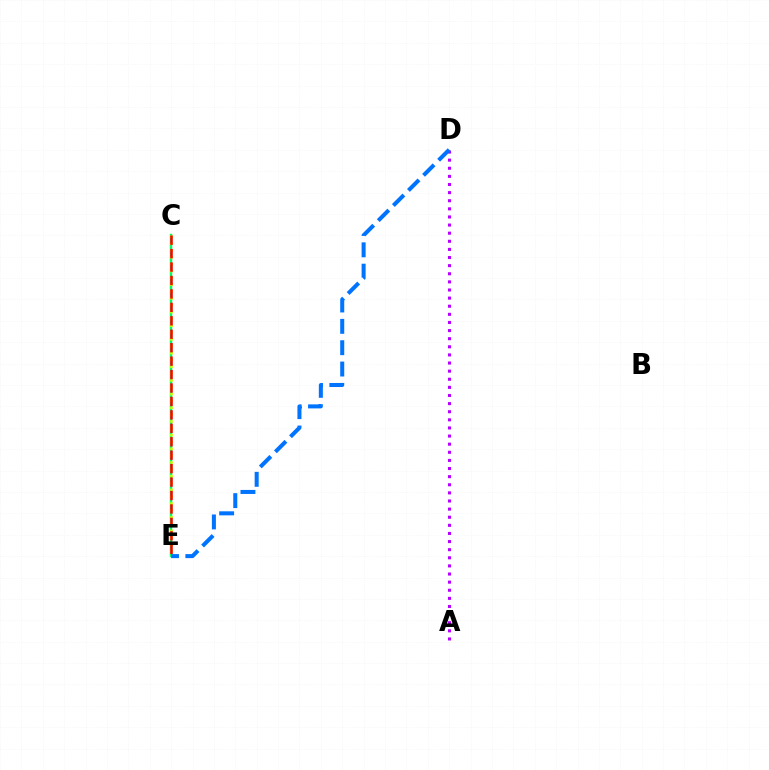{('C', 'E'): [{'color': '#00ff5c', 'line_style': 'solid', 'thickness': 1.76}, {'color': '#d1ff00', 'line_style': 'dotted', 'thickness': 1.86}, {'color': '#ff0000', 'line_style': 'dashed', 'thickness': 1.83}], ('A', 'D'): [{'color': '#b900ff', 'line_style': 'dotted', 'thickness': 2.2}], ('D', 'E'): [{'color': '#0074ff', 'line_style': 'dashed', 'thickness': 2.9}]}